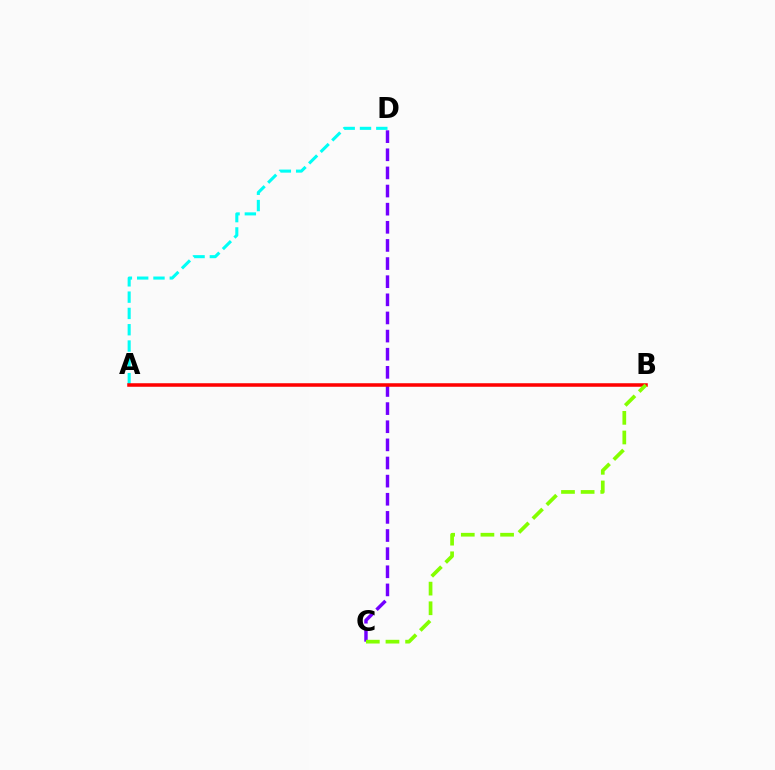{('C', 'D'): [{'color': '#7200ff', 'line_style': 'dashed', 'thickness': 2.46}], ('A', 'D'): [{'color': '#00fff6', 'line_style': 'dashed', 'thickness': 2.21}], ('A', 'B'): [{'color': '#ff0000', 'line_style': 'solid', 'thickness': 2.54}], ('B', 'C'): [{'color': '#84ff00', 'line_style': 'dashed', 'thickness': 2.67}]}